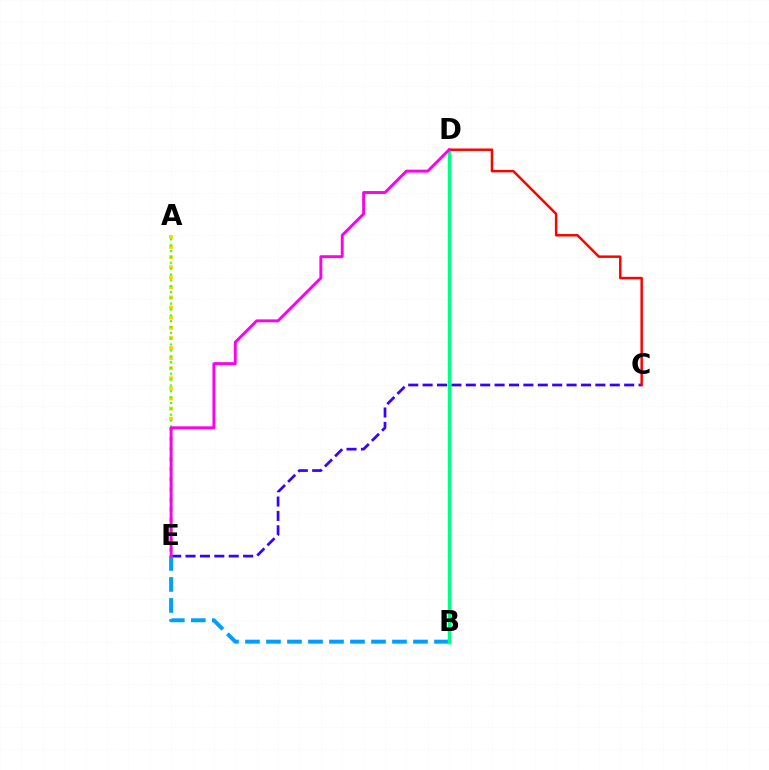{('C', 'E'): [{'color': '#3700ff', 'line_style': 'dashed', 'thickness': 1.96}], ('A', 'E'): [{'color': '#ffd500', 'line_style': 'dotted', 'thickness': 2.74}, {'color': '#4fff00', 'line_style': 'dotted', 'thickness': 1.59}], ('B', 'E'): [{'color': '#009eff', 'line_style': 'dashed', 'thickness': 2.85}], ('B', 'D'): [{'color': '#00ff86', 'line_style': 'solid', 'thickness': 2.51}], ('C', 'D'): [{'color': '#ff0000', 'line_style': 'solid', 'thickness': 1.77}], ('D', 'E'): [{'color': '#ff00ed', 'line_style': 'solid', 'thickness': 2.09}]}